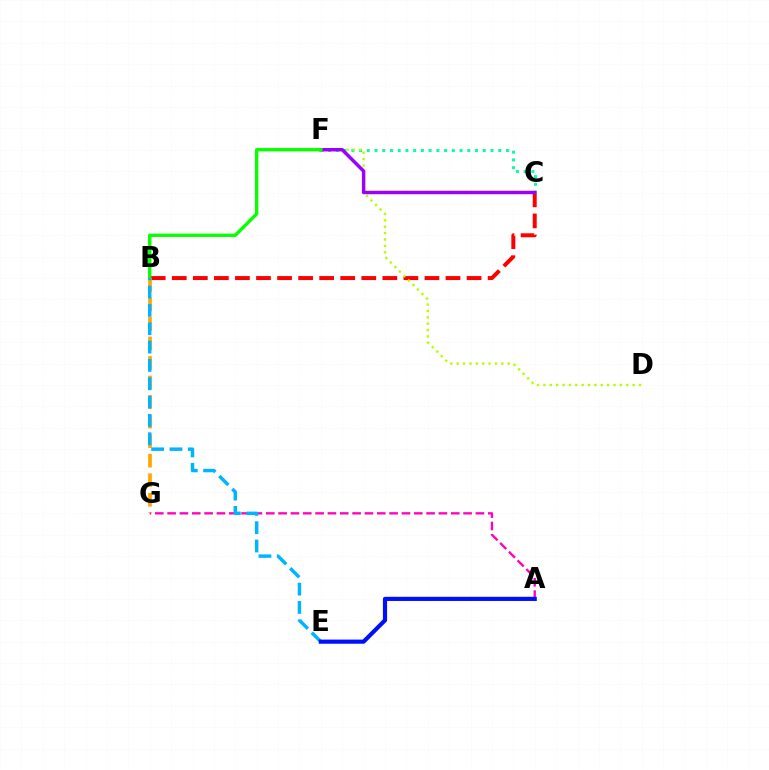{('B', 'C'): [{'color': '#ff0000', 'line_style': 'dashed', 'thickness': 2.86}], ('C', 'F'): [{'color': '#00ff9d', 'line_style': 'dotted', 'thickness': 2.1}, {'color': '#9b00ff', 'line_style': 'solid', 'thickness': 2.49}], ('D', 'F'): [{'color': '#b3ff00', 'line_style': 'dotted', 'thickness': 1.73}], ('B', 'F'): [{'color': '#08ff00', 'line_style': 'solid', 'thickness': 2.41}], ('A', 'G'): [{'color': '#ff00bd', 'line_style': 'dashed', 'thickness': 1.68}], ('B', 'G'): [{'color': '#ffa500', 'line_style': 'dashed', 'thickness': 2.65}], ('B', 'E'): [{'color': '#00b5ff', 'line_style': 'dashed', 'thickness': 2.49}], ('A', 'E'): [{'color': '#0010ff', 'line_style': 'solid', 'thickness': 3.0}]}